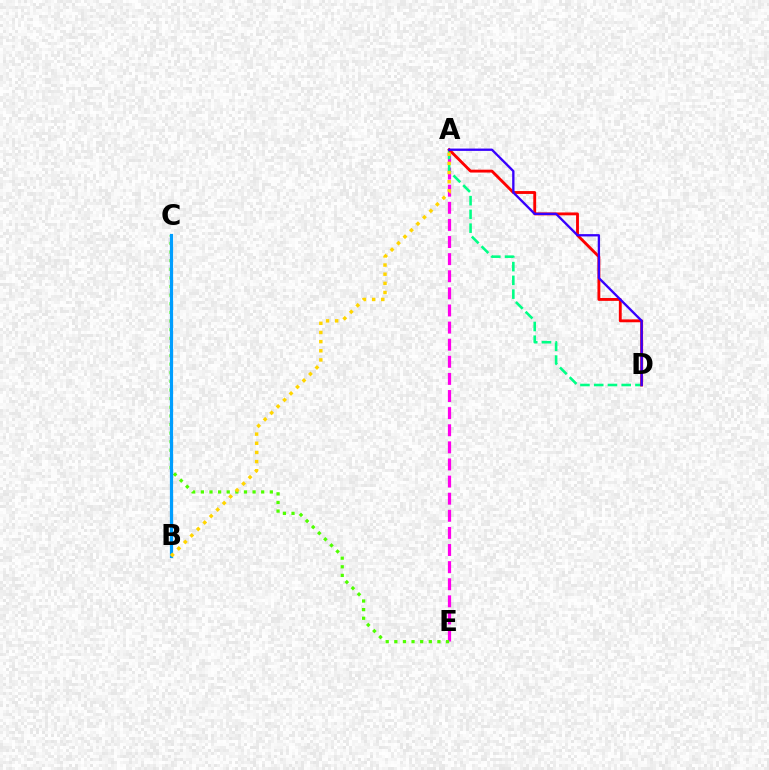{('A', 'E'): [{'color': '#ff00ed', 'line_style': 'dashed', 'thickness': 2.32}], ('A', 'D'): [{'color': '#00ff86', 'line_style': 'dashed', 'thickness': 1.87}, {'color': '#ff0000', 'line_style': 'solid', 'thickness': 2.06}, {'color': '#3700ff', 'line_style': 'solid', 'thickness': 1.68}], ('C', 'E'): [{'color': '#4fff00', 'line_style': 'dotted', 'thickness': 2.34}], ('B', 'C'): [{'color': '#009eff', 'line_style': 'solid', 'thickness': 2.31}], ('A', 'B'): [{'color': '#ffd500', 'line_style': 'dotted', 'thickness': 2.49}]}